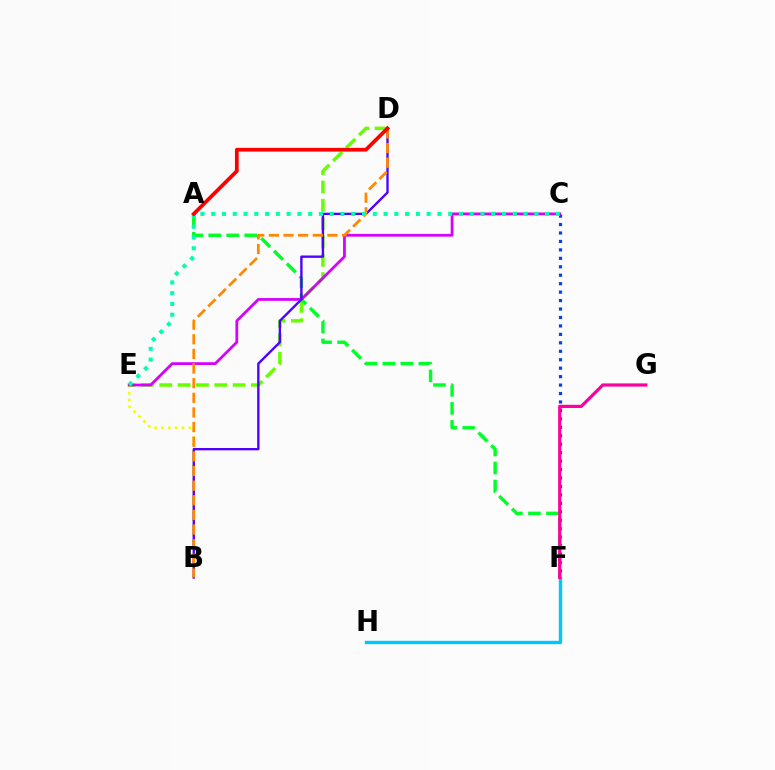{('C', 'F'): [{'color': '#003fff', 'line_style': 'dotted', 'thickness': 2.3}], ('D', 'E'): [{'color': '#66ff00', 'line_style': 'dashed', 'thickness': 2.49}], ('A', 'F'): [{'color': '#00ff27', 'line_style': 'dashed', 'thickness': 2.45}], ('F', 'H'): [{'color': '#00c7ff', 'line_style': 'solid', 'thickness': 2.44}], ('B', 'E'): [{'color': '#eeff00', 'line_style': 'dotted', 'thickness': 1.87}], ('C', 'E'): [{'color': '#d600ff', 'line_style': 'solid', 'thickness': 1.99}, {'color': '#00ffaf', 'line_style': 'dotted', 'thickness': 2.93}], ('B', 'D'): [{'color': '#4f00ff', 'line_style': 'solid', 'thickness': 1.7}, {'color': '#ff8800', 'line_style': 'dashed', 'thickness': 1.99}], ('F', 'G'): [{'color': '#ff00a0', 'line_style': 'solid', 'thickness': 2.3}], ('A', 'D'): [{'color': '#ff0000', 'line_style': 'solid', 'thickness': 2.69}]}